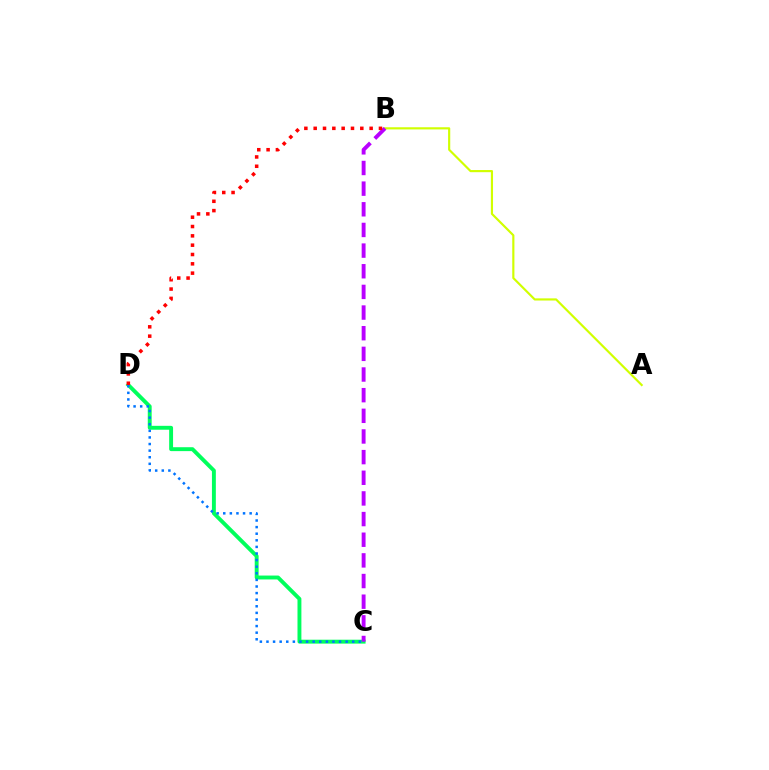{('C', 'D'): [{'color': '#00ff5c', 'line_style': 'solid', 'thickness': 2.81}, {'color': '#0074ff', 'line_style': 'dotted', 'thickness': 1.79}], ('A', 'B'): [{'color': '#d1ff00', 'line_style': 'solid', 'thickness': 1.56}], ('B', 'C'): [{'color': '#b900ff', 'line_style': 'dashed', 'thickness': 2.81}], ('B', 'D'): [{'color': '#ff0000', 'line_style': 'dotted', 'thickness': 2.53}]}